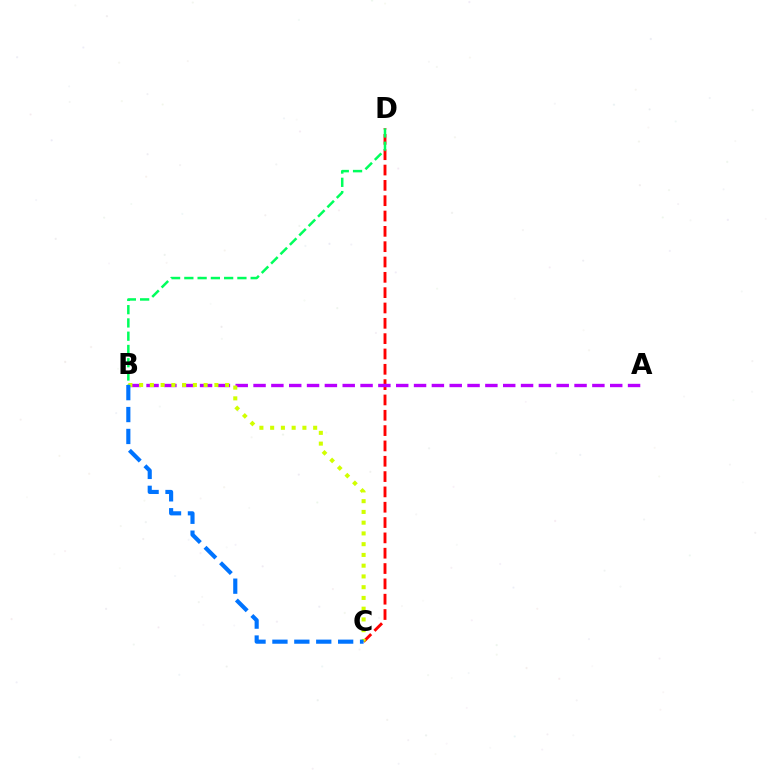{('C', 'D'): [{'color': '#ff0000', 'line_style': 'dashed', 'thickness': 2.08}], ('A', 'B'): [{'color': '#b900ff', 'line_style': 'dashed', 'thickness': 2.42}], ('B', 'C'): [{'color': '#d1ff00', 'line_style': 'dotted', 'thickness': 2.92}, {'color': '#0074ff', 'line_style': 'dashed', 'thickness': 2.98}], ('B', 'D'): [{'color': '#00ff5c', 'line_style': 'dashed', 'thickness': 1.8}]}